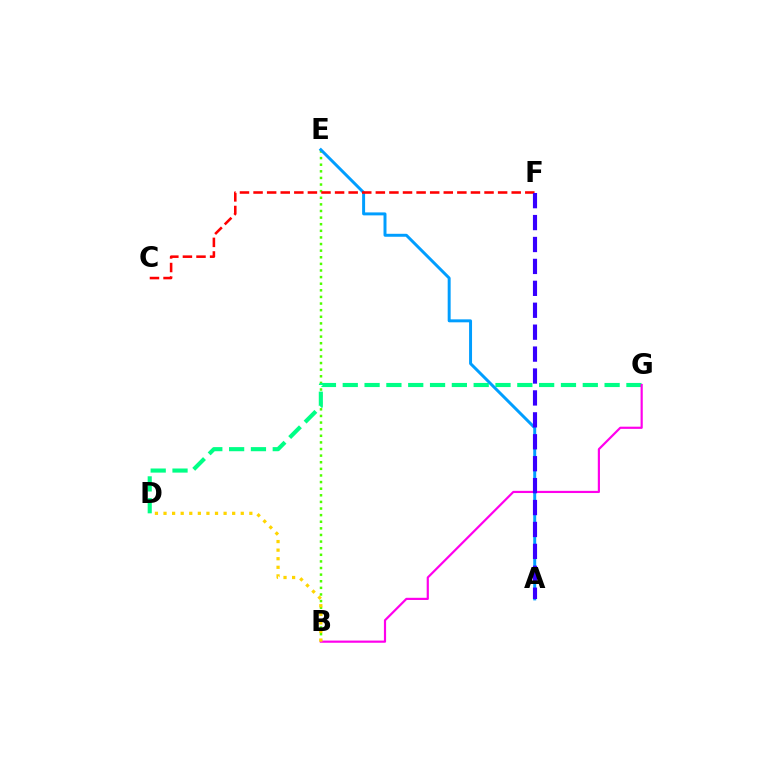{('B', 'E'): [{'color': '#4fff00', 'line_style': 'dotted', 'thickness': 1.8}], ('D', 'G'): [{'color': '#00ff86', 'line_style': 'dashed', 'thickness': 2.96}], ('A', 'E'): [{'color': '#009eff', 'line_style': 'solid', 'thickness': 2.14}], ('B', 'G'): [{'color': '#ff00ed', 'line_style': 'solid', 'thickness': 1.57}], ('C', 'F'): [{'color': '#ff0000', 'line_style': 'dashed', 'thickness': 1.85}], ('A', 'F'): [{'color': '#3700ff', 'line_style': 'dashed', 'thickness': 2.98}], ('B', 'D'): [{'color': '#ffd500', 'line_style': 'dotted', 'thickness': 2.33}]}